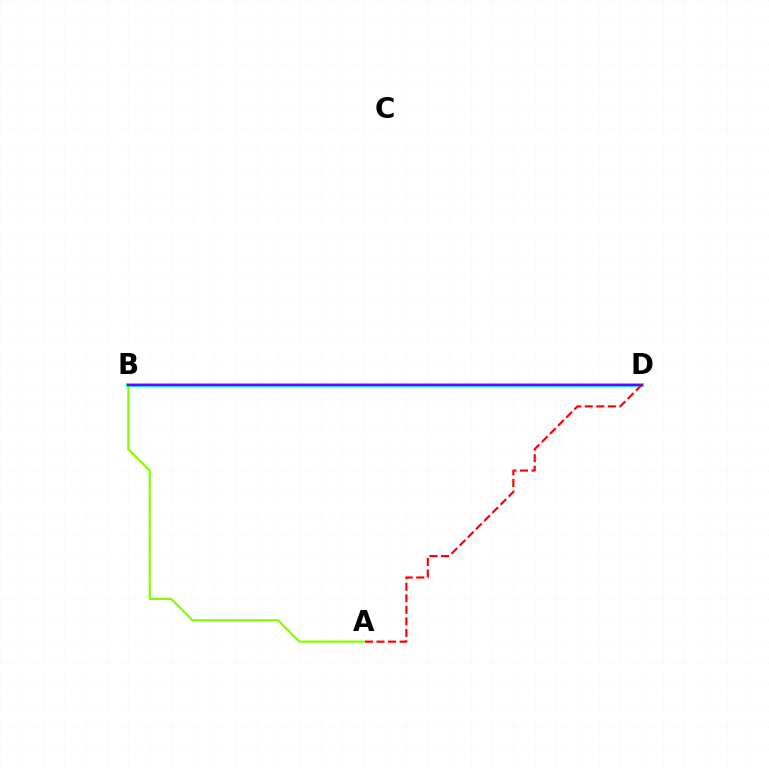{('B', 'D'): [{'color': '#00fff6', 'line_style': 'solid', 'thickness': 2.88}, {'color': '#7200ff', 'line_style': 'solid', 'thickness': 1.62}], ('A', 'B'): [{'color': '#84ff00', 'line_style': 'solid', 'thickness': 1.61}], ('A', 'D'): [{'color': '#ff0000', 'line_style': 'dashed', 'thickness': 1.57}]}